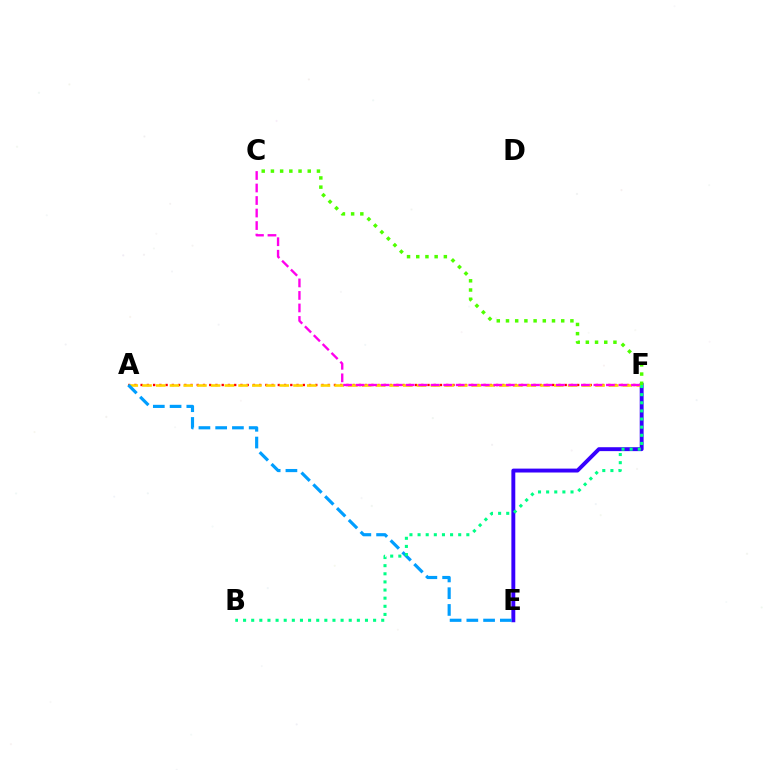{('E', 'F'): [{'color': '#3700ff', 'line_style': 'solid', 'thickness': 2.81}], ('A', 'F'): [{'color': '#ff0000', 'line_style': 'dotted', 'thickness': 1.69}, {'color': '#ffd500', 'line_style': 'dashed', 'thickness': 1.86}], ('C', 'F'): [{'color': '#ff00ed', 'line_style': 'dashed', 'thickness': 1.7}, {'color': '#4fff00', 'line_style': 'dotted', 'thickness': 2.5}], ('A', 'E'): [{'color': '#009eff', 'line_style': 'dashed', 'thickness': 2.28}], ('B', 'F'): [{'color': '#00ff86', 'line_style': 'dotted', 'thickness': 2.21}]}